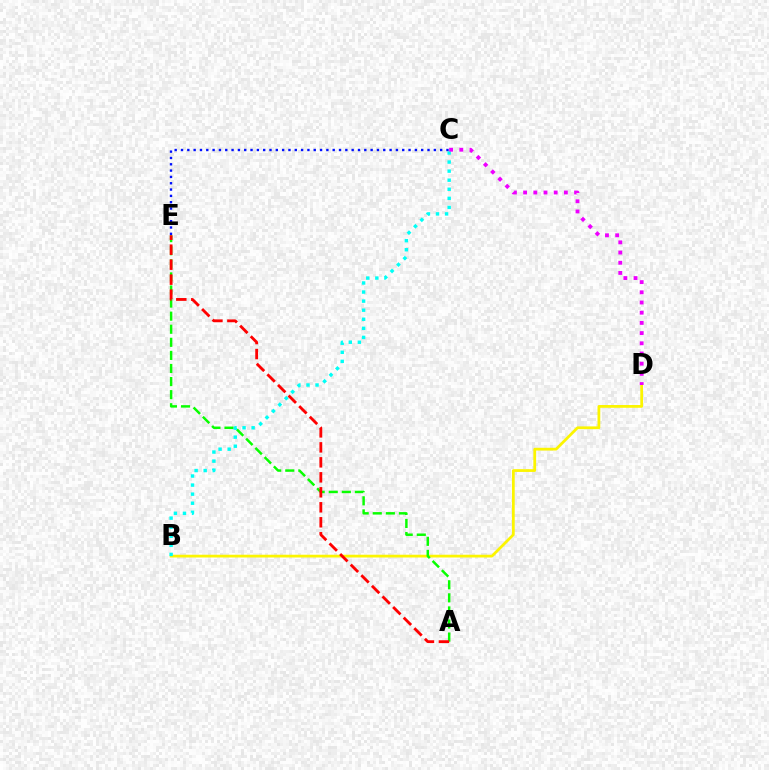{('B', 'D'): [{'color': '#fcf500', 'line_style': 'solid', 'thickness': 1.99}], ('C', 'E'): [{'color': '#0010ff', 'line_style': 'dotted', 'thickness': 1.72}], ('A', 'E'): [{'color': '#08ff00', 'line_style': 'dashed', 'thickness': 1.78}, {'color': '#ff0000', 'line_style': 'dashed', 'thickness': 2.04}], ('B', 'C'): [{'color': '#00fff6', 'line_style': 'dotted', 'thickness': 2.46}], ('C', 'D'): [{'color': '#ee00ff', 'line_style': 'dotted', 'thickness': 2.77}]}